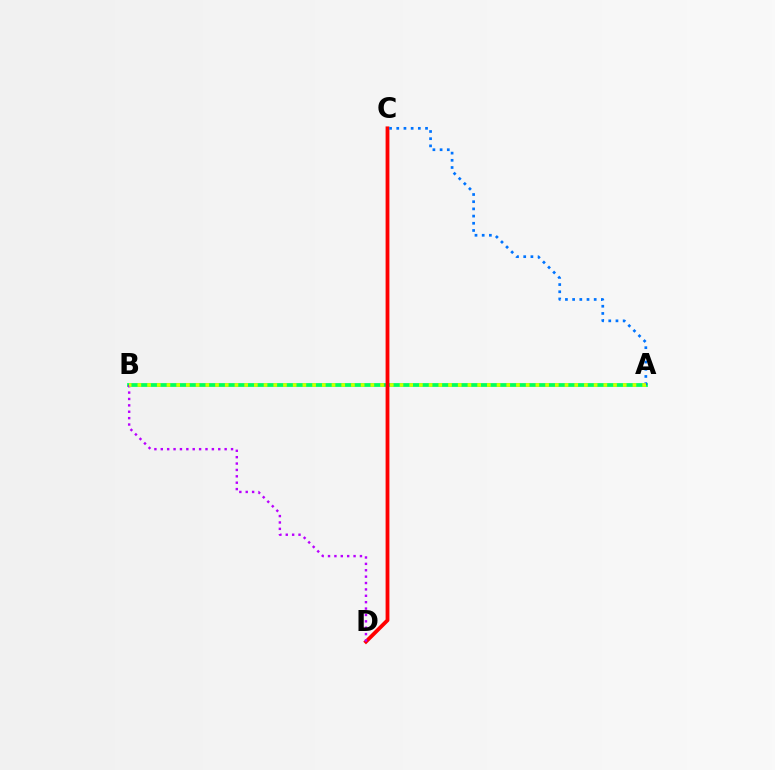{('A', 'B'): [{'color': '#00ff5c', 'line_style': 'solid', 'thickness': 2.71}, {'color': '#d1ff00', 'line_style': 'dotted', 'thickness': 2.64}], ('C', 'D'): [{'color': '#ff0000', 'line_style': 'solid', 'thickness': 2.74}], ('A', 'C'): [{'color': '#0074ff', 'line_style': 'dotted', 'thickness': 1.95}], ('B', 'D'): [{'color': '#b900ff', 'line_style': 'dotted', 'thickness': 1.73}]}